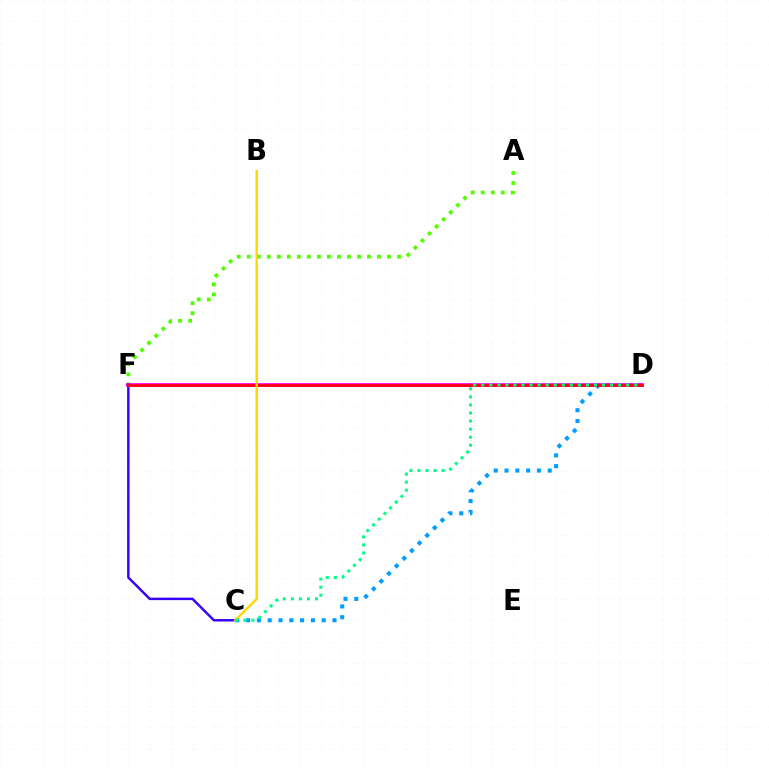{('C', 'D'): [{'color': '#009eff', 'line_style': 'dotted', 'thickness': 2.93}, {'color': '#00ff86', 'line_style': 'dotted', 'thickness': 2.19}], ('A', 'F'): [{'color': '#4fff00', 'line_style': 'dotted', 'thickness': 2.72}], ('D', 'F'): [{'color': '#ff00ed', 'line_style': 'solid', 'thickness': 2.7}, {'color': '#ff0000', 'line_style': 'solid', 'thickness': 1.86}], ('C', 'F'): [{'color': '#3700ff', 'line_style': 'solid', 'thickness': 1.76}], ('B', 'C'): [{'color': '#ffd500', 'line_style': 'solid', 'thickness': 1.71}]}